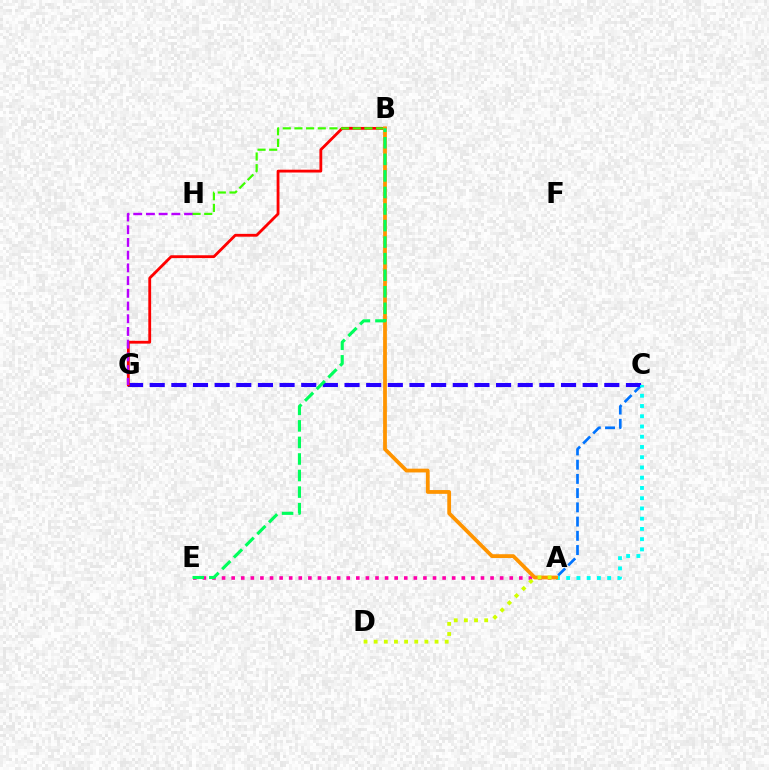{('A', 'C'): [{'color': '#0074ff', 'line_style': 'dashed', 'thickness': 1.93}, {'color': '#00fff6', 'line_style': 'dotted', 'thickness': 2.78}], ('C', 'G'): [{'color': '#2500ff', 'line_style': 'dashed', 'thickness': 2.94}], ('B', 'G'): [{'color': '#ff0000', 'line_style': 'solid', 'thickness': 2.03}], ('A', 'E'): [{'color': '#ff00ac', 'line_style': 'dotted', 'thickness': 2.61}], ('G', 'H'): [{'color': '#b900ff', 'line_style': 'dashed', 'thickness': 1.73}], ('B', 'H'): [{'color': '#3dff00', 'line_style': 'dashed', 'thickness': 1.58}], ('A', 'B'): [{'color': '#ff9400', 'line_style': 'solid', 'thickness': 2.72}], ('B', 'E'): [{'color': '#00ff5c', 'line_style': 'dashed', 'thickness': 2.25}], ('A', 'D'): [{'color': '#d1ff00', 'line_style': 'dotted', 'thickness': 2.76}]}